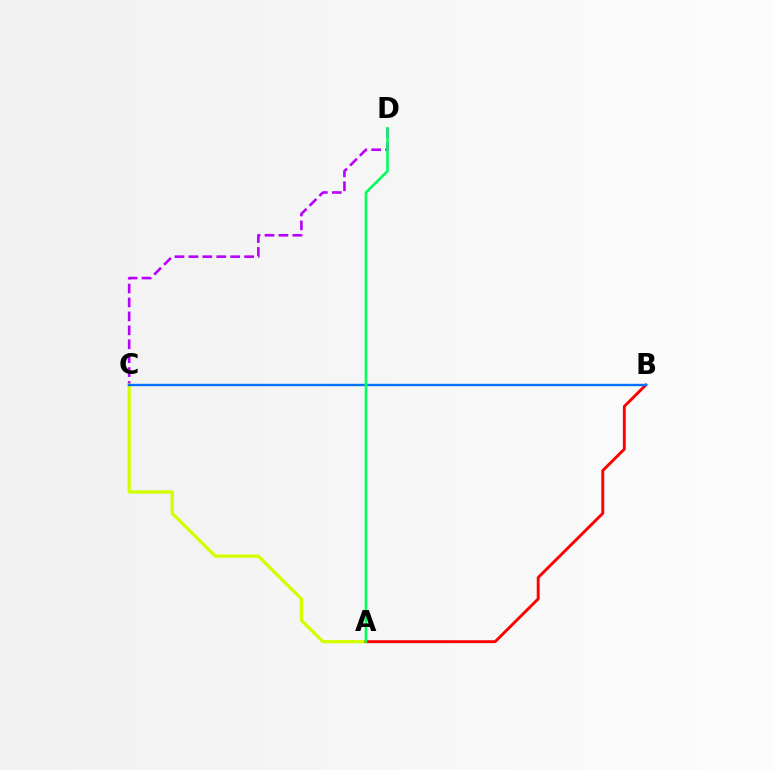{('C', 'D'): [{'color': '#b900ff', 'line_style': 'dashed', 'thickness': 1.89}], ('A', 'C'): [{'color': '#d1ff00', 'line_style': 'solid', 'thickness': 2.36}], ('A', 'B'): [{'color': '#ff0000', 'line_style': 'solid', 'thickness': 2.09}], ('B', 'C'): [{'color': '#0074ff', 'line_style': 'solid', 'thickness': 1.71}], ('A', 'D'): [{'color': '#00ff5c', 'line_style': 'solid', 'thickness': 1.88}]}